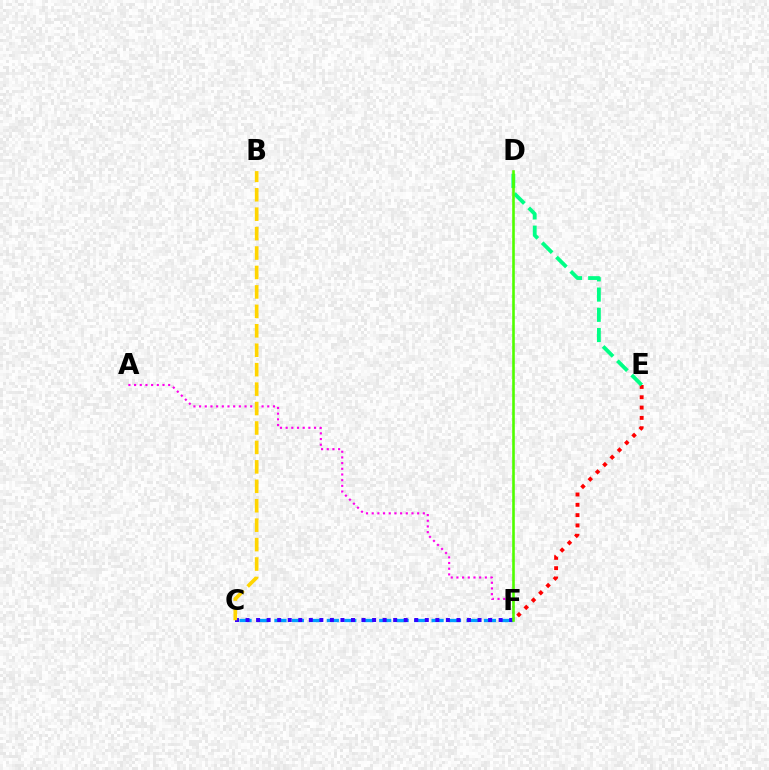{('C', 'F'): [{'color': '#009eff', 'line_style': 'dashed', 'thickness': 2.37}, {'color': '#3700ff', 'line_style': 'dotted', 'thickness': 2.87}], ('A', 'F'): [{'color': '#ff00ed', 'line_style': 'dotted', 'thickness': 1.54}], ('E', 'F'): [{'color': '#ff0000', 'line_style': 'dotted', 'thickness': 2.8}], ('D', 'E'): [{'color': '#00ff86', 'line_style': 'dashed', 'thickness': 2.75}], ('D', 'F'): [{'color': '#4fff00', 'line_style': 'solid', 'thickness': 1.88}], ('B', 'C'): [{'color': '#ffd500', 'line_style': 'dashed', 'thickness': 2.64}]}